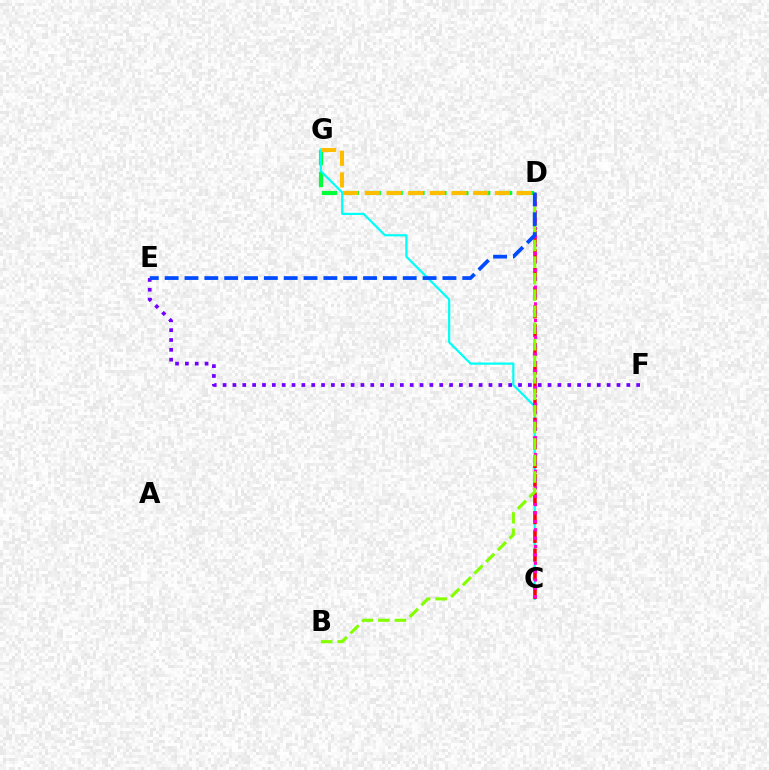{('E', 'F'): [{'color': '#7200ff', 'line_style': 'dotted', 'thickness': 2.68}], ('D', 'G'): [{'color': '#00ff39', 'line_style': 'dashed', 'thickness': 2.97}, {'color': '#ffbd00', 'line_style': 'dashed', 'thickness': 2.95}], ('C', 'G'): [{'color': '#00fff6', 'line_style': 'solid', 'thickness': 1.59}], ('C', 'D'): [{'color': '#ff0000', 'line_style': 'dashed', 'thickness': 2.54}, {'color': '#ff00cf', 'line_style': 'dotted', 'thickness': 2.27}], ('B', 'D'): [{'color': '#84ff00', 'line_style': 'dashed', 'thickness': 2.25}], ('D', 'E'): [{'color': '#004bff', 'line_style': 'dashed', 'thickness': 2.7}]}